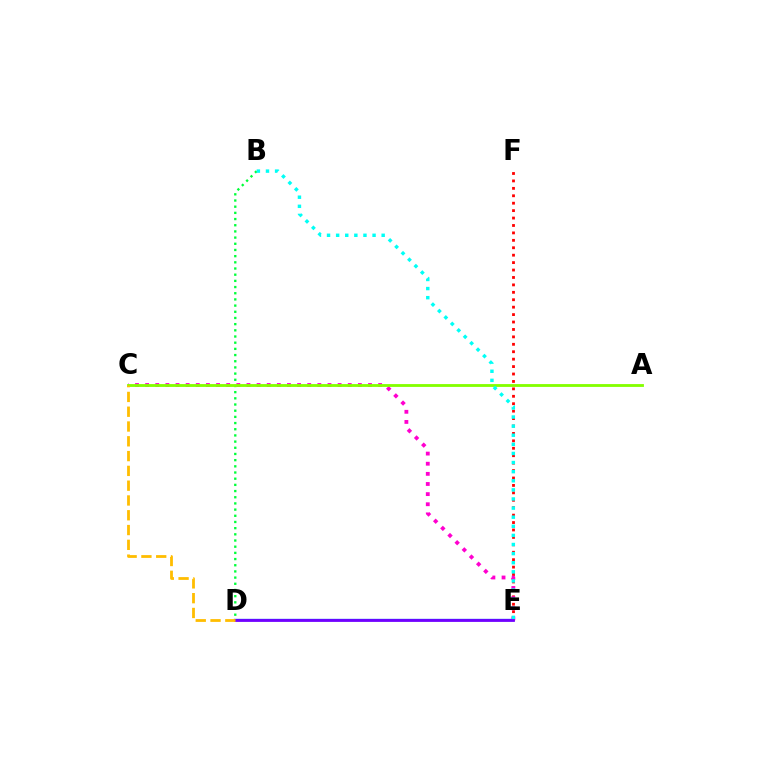{('E', 'F'): [{'color': '#ff0000', 'line_style': 'dotted', 'thickness': 2.02}], ('D', 'E'): [{'color': '#004bff', 'line_style': 'solid', 'thickness': 1.68}, {'color': '#7200ff', 'line_style': 'solid', 'thickness': 2.0}], ('B', 'D'): [{'color': '#00ff39', 'line_style': 'dotted', 'thickness': 1.68}], ('C', 'E'): [{'color': '#ff00cf', 'line_style': 'dotted', 'thickness': 2.75}], ('A', 'C'): [{'color': '#84ff00', 'line_style': 'solid', 'thickness': 2.03}], ('C', 'D'): [{'color': '#ffbd00', 'line_style': 'dashed', 'thickness': 2.01}], ('B', 'E'): [{'color': '#00fff6', 'line_style': 'dotted', 'thickness': 2.47}]}